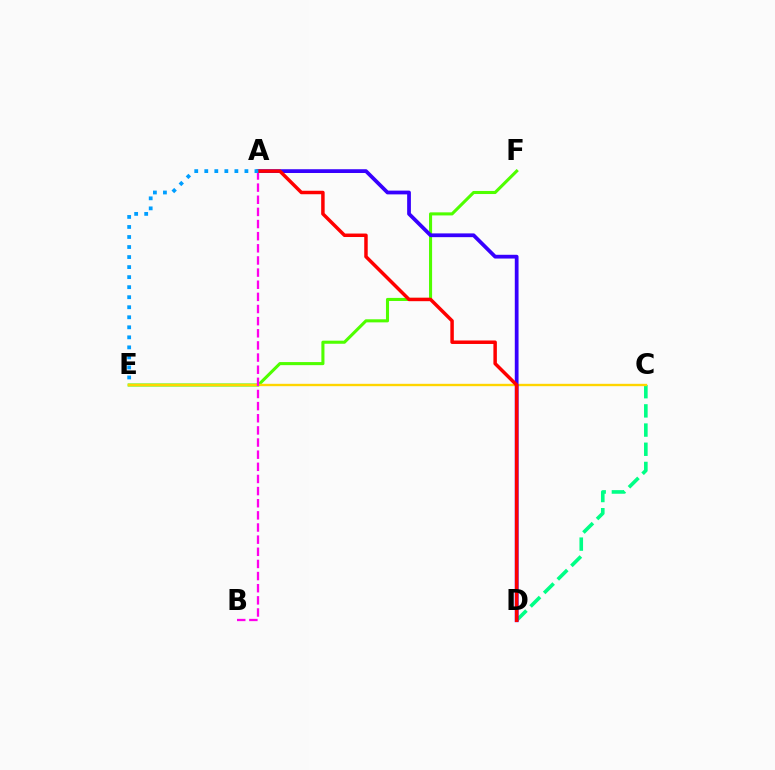{('C', 'D'): [{'color': '#00ff86', 'line_style': 'dashed', 'thickness': 2.61}], ('E', 'F'): [{'color': '#4fff00', 'line_style': 'solid', 'thickness': 2.22}], ('C', 'E'): [{'color': '#ffd500', 'line_style': 'solid', 'thickness': 1.71}], ('A', 'D'): [{'color': '#3700ff', 'line_style': 'solid', 'thickness': 2.71}, {'color': '#ff0000', 'line_style': 'solid', 'thickness': 2.5}], ('A', 'B'): [{'color': '#ff00ed', 'line_style': 'dashed', 'thickness': 1.65}], ('A', 'E'): [{'color': '#009eff', 'line_style': 'dotted', 'thickness': 2.73}]}